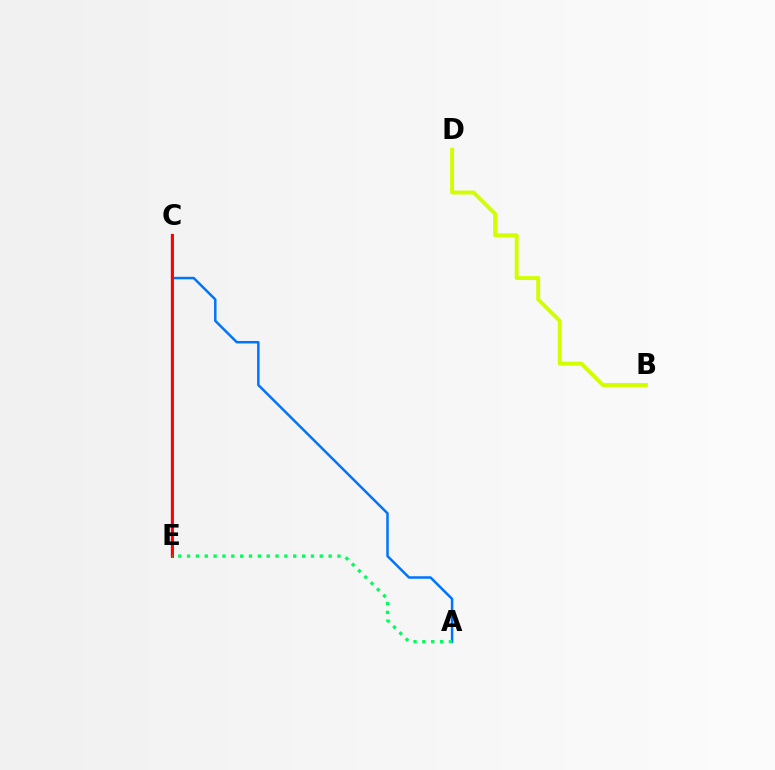{('A', 'C'): [{'color': '#0074ff', 'line_style': 'solid', 'thickness': 1.8}], ('C', 'E'): [{'color': '#b900ff', 'line_style': 'solid', 'thickness': 2.12}, {'color': '#ff0000', 'line_style': 'solid', 'thickness': 1.65}], ('B', 'D'): [{'color': '#d1ff00', 'line_style': 'solid', 'thickness': 2.83}], ('A', 'E'): [{'color': '#00ff5c', 'line_style': 'dotted', 'thickness': 2.4}]}